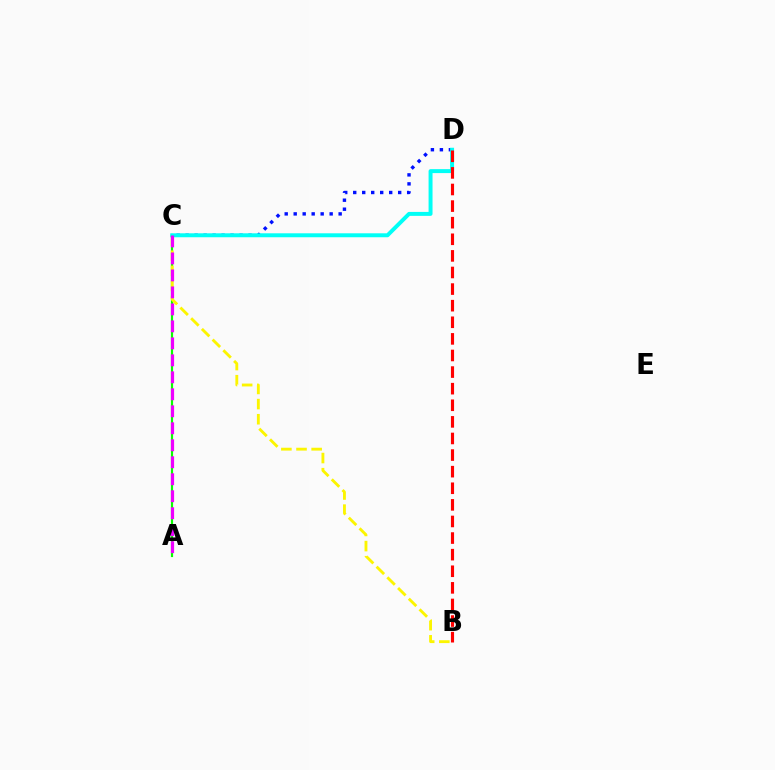{('A', 'C'): [{'color': '#08ff00', 'line_style': 'solid', 'thickness': 1.56}, {'color': '#ee00ff', 'line_style': 'dashed', 'thickness': 2.31}], ('B', 'C'): [{'color': '#fcf500', 'line_style': 'dashed', 'thickness': 2.06}], ('C', 'D'): [{'color': '#0010ff', 'line_style': 'dotted', 'thickness': 2.44}, {'color': '#00fff6', 'line_style': 'solid', 'thickness': 2.85}], ('B', 'D'): [{'color': '#ff0000', 'line_style': 'dashed', 'thickness': 2.25}]}